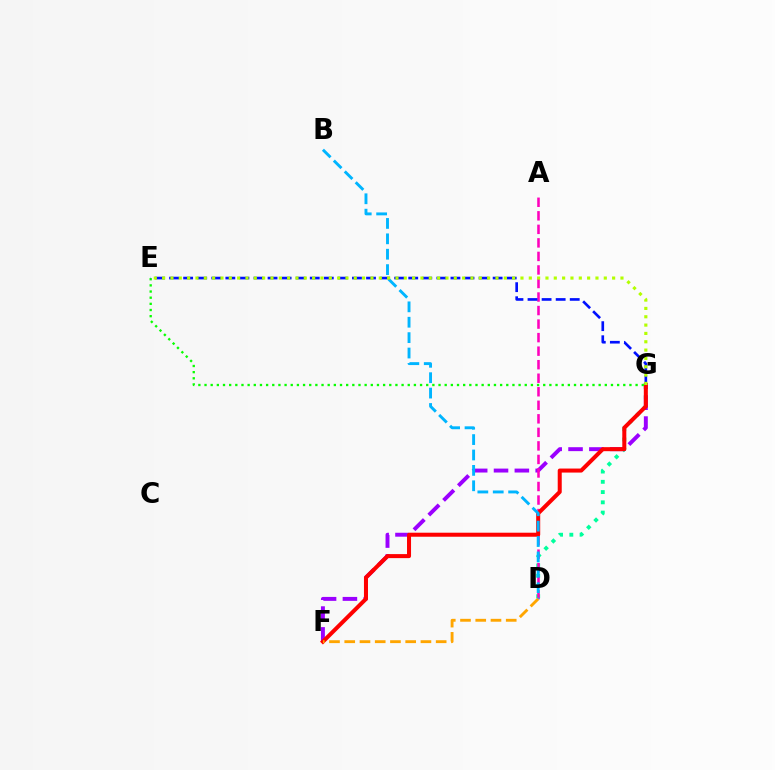{('D', 'G'): [{'color': '#00ff9d', 'line_style': 'dotted', 'thickness': 2.79}], ('F', 'G'): [{'color': '#9b00ff', 'line_style': 'dashed', 'thickness': 2.83}, {'color': '#ff0000', 'line_style': 'solid', 'thickness': 2.9}], ('A', 'D'): [{'color': '#ff00bd', 'line_style': 'dashed', 'thickness': 1.84}], ('B', 'D'): [{'color': '#00b5ff', 'line_style': 'dashed', 'thickness': 2.09}], ('E', 'G'): [{'color': '#08ff00', 'line_style': 'dotted', 'thickness': 1.67}, {'color': '#0010ff', 'line_style': 'dashed', 'thickness': 1.91}, {'color': '#b3ff00', 'line_style': 'dotted', 'thickness': 2.26}], ('D', 'F'): [{'color': '#ffa500', 'line_style': 'dashed', 'thickness': 2.07}]}